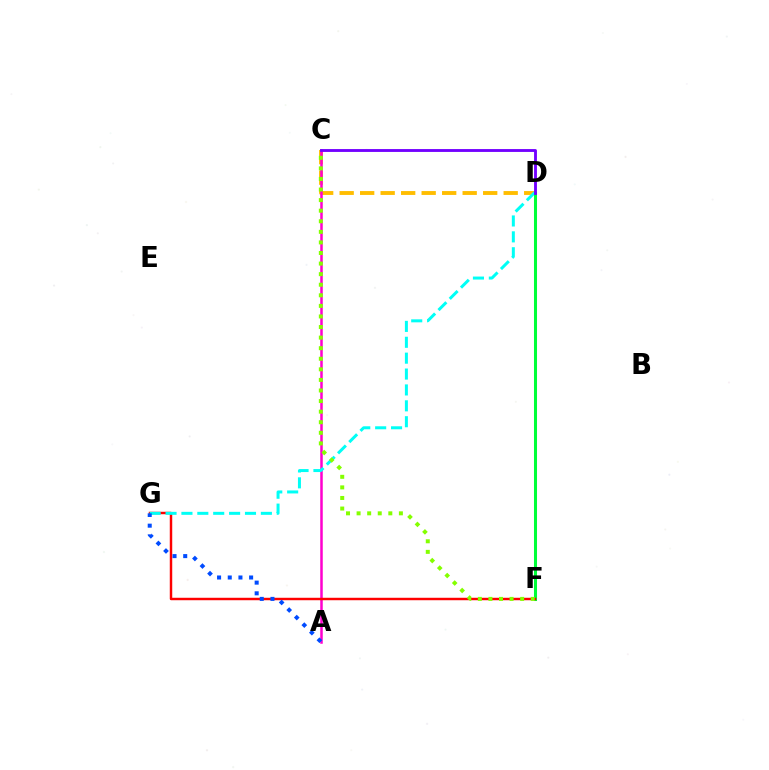{('C', 'D'): [{'color': '#ffbd00', 'line_style': 'dashed', 'thickness': 2.79}, {'color': '#7200ff', 'line_style': 'solid', 'thickness': 2.06}], ('D', 'F'): [{'color': '#00ff39', 'line_style': 'solid', 'thickness': 2.19}], ('A', 'C'): [{'color': '#ff00cf', 'line_style': 'solid', 'thickness': 1.81}], ('F', 'G'): [{'color': '#ff0000', 'line_style': 'solid', 'thickness': 1.76}], ('D', 'G'): [{'color': '#00fff6', 'line_style': 'dashed', 'thickness': 2.16}], ('C', 'F'): [{'color': '#84ff00', 'line_style': 'dotted', 'thickness': 2.87}], ('A', 'G'): [{'color': '#004bff', 'line_style': 'dotted', 'thickness': 2.9}]}